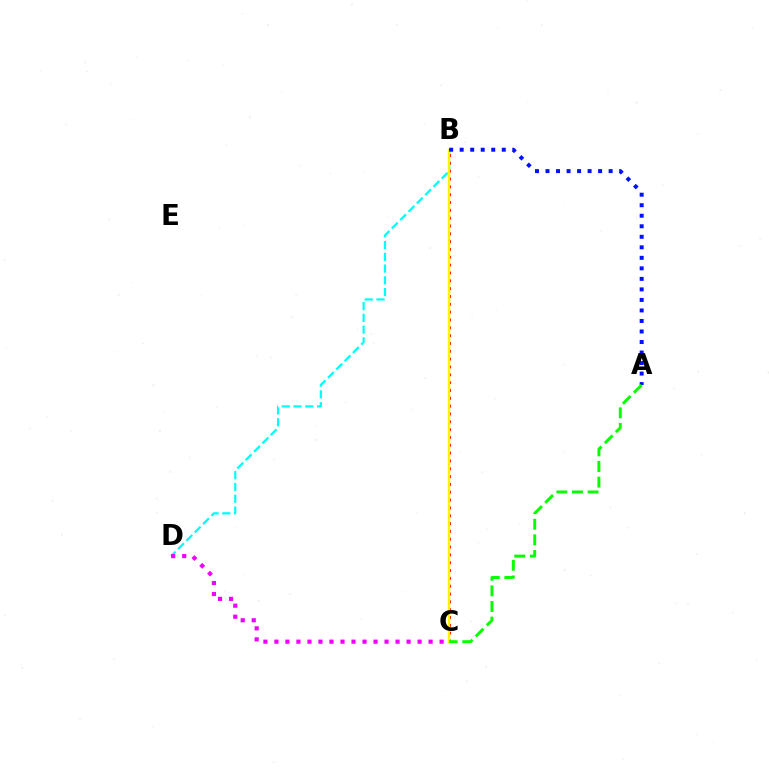{('B', 'D'): [{'color': '#00fff6', 'line_style': 'dashed', 'thickness': 1.6}], ('B', 'C'): [{'color': '#ff0000', 'line_style': 'dotted', 'thickness': 2.13}, {'color': '#fcf500', 'line_style': 'solid', 'thickness': 1.69}], ('A', 'B'): [{'color': '#0010ff', 'line_style': 'dotted', 'thickness': 2.86}], ('C', 'D'): [{'color': '#ee00ff', 'line_style': 'dotted', 'thickness': 2.99}], ('A', 'C'): [{'color': '#08ff00', 'line_style': 'dashed', 'thickness': 2.12}]}